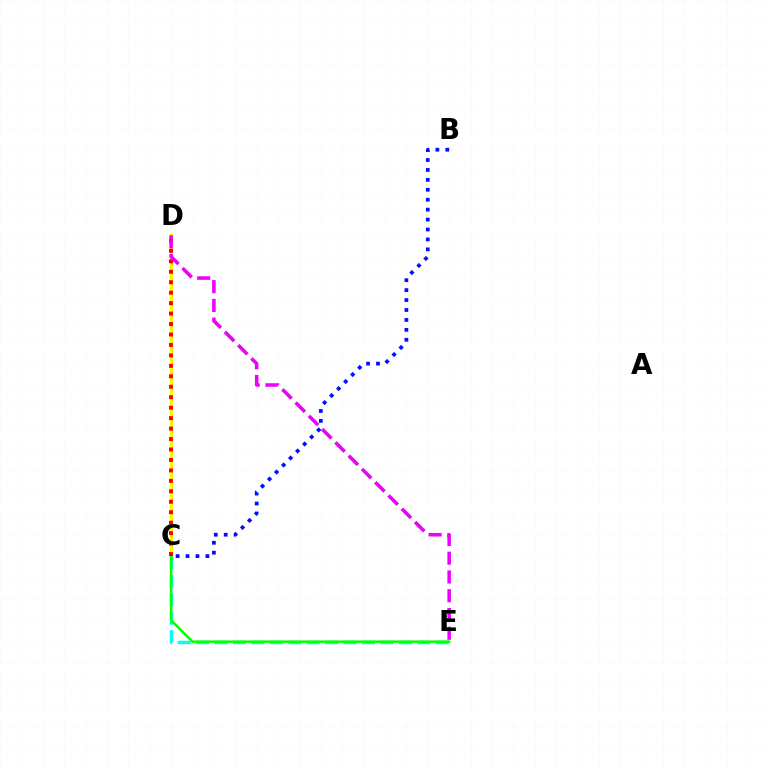{('C', 'D'): [{'color': '#fcf500', 'line_style': 'solid', 'thickness': 2.18}, {'color': '#ff0000', 'line_style': 'dotted', 'thickness': 2.84}], ('C', 'E'): [{'color': '#00fff6', 'line_style': 'dashed', 'thickness': 2.5}, {'color': '#08ff00', 'line_style': 'solid', 'thickness': 1.78}], ('B', 'C'): [{'color': '#0010ff', 'line_style': 'dotted', 'thickness': 2.7}], ('D', 'E'): [{'color': '#ee00ff', 'line_style': 'dashed', 'thickness': 2.55}]}